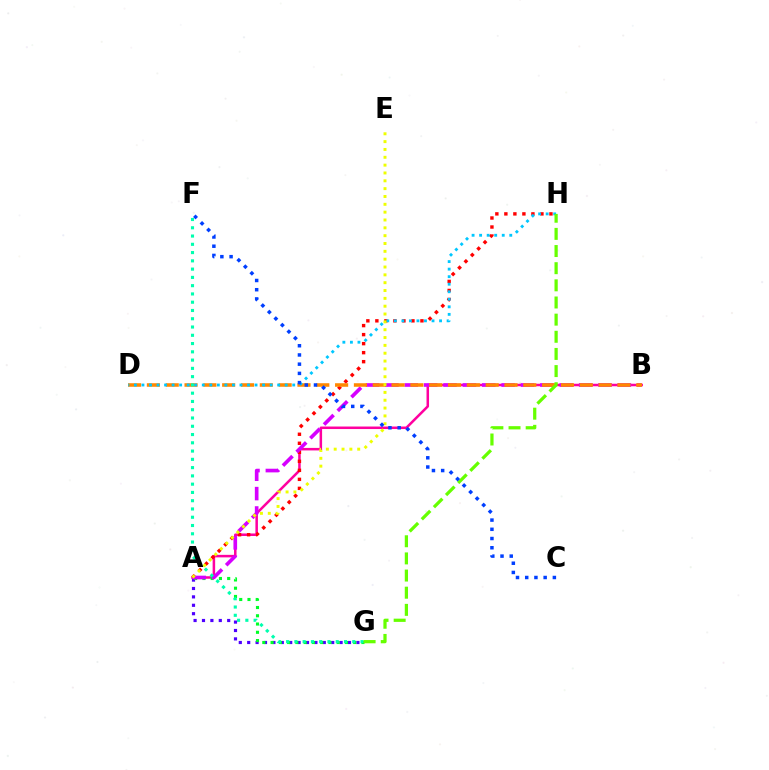{('A', 'G'): [{'color': '#4f00ff', 'line_style': 'dotted', 'thickness': 2.28}, {'color': '#00ff27', 'line_style': 'dotted', 'thickness': 2.24}], ('A', 'B'): [{'color': '#ff00a0', 'line_style': 'solid', 'thickness': 1.81}, {'color': '#d600ff', 'line_style': 'dashed', 'thickness': 2.63}], ('A', 'H'): [{'color': '#ff0000', 'line_style': 'dotted', 'thickness': 2.45}], ('B', 'D'): [{'color': '#ff8800', 'line_style': 'dashed', 'thickness': 2.56}], ('D', 'H'): [{'color': '#00c7ff', 'line_style': 'dotted', 'thickness': 2.05}], ('F', 'G'): [{'color': '#00ffaf', 'line_style': 'dotted', 'thickness': 2.25}], ('A', 'E'): [{'color': '#eeff00', 'line_style': 'dotted', 'thickness': 2.13}], ('G', 'H'): [{'color': '#66ff00', 'line_style': 'dashed', 'thickness': 2.33}], ('C', 'F'): [{'color': '#003fff', 'line_style': 'dotted', 'thickness': 2.5}]}